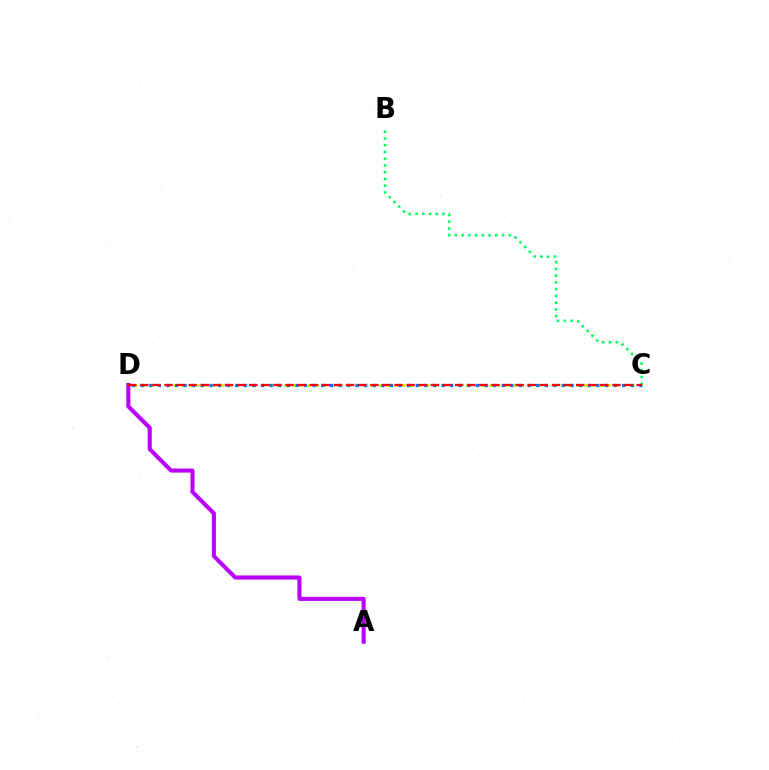{('C', 'D'): [{'color': '#d1ff00', 'line_style': 'dotted', 'thickness': 2.15}, {'color': '#0074ff', 'line_style': 'dotted', 'thickness': 2.34}, {'color': '#ff0000', 'line_style': 'dashed', 'thickness': 1.64}], ('B', 'C'): [{'color': '#00ff5c', 'line_style': 'dotted', 'thickness': 1.83}], ('A', 'D'): [{'color': '#b900ff', 'line_style': 'solid', 'thickness': 2.93}]}